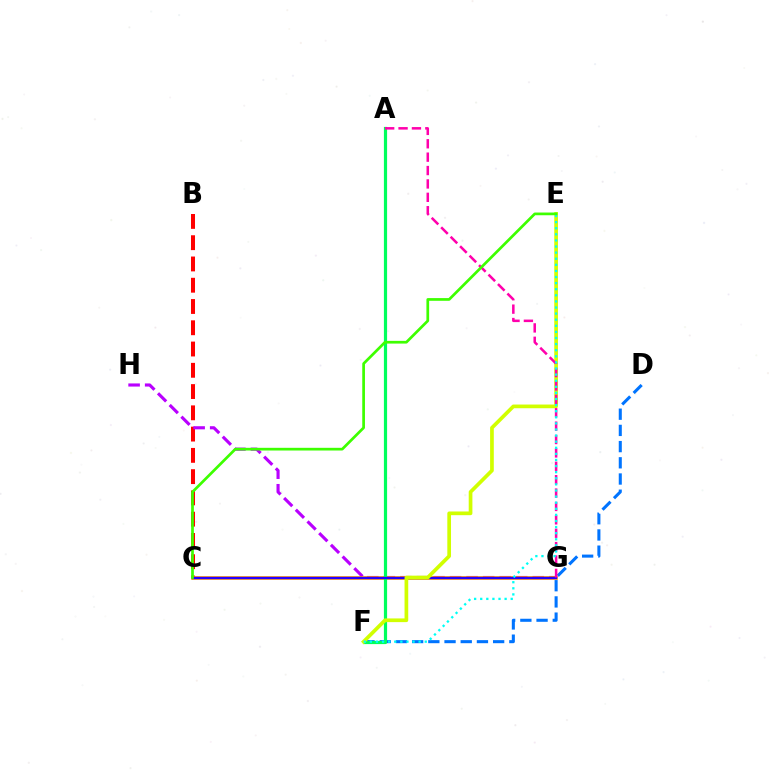{('B', 'C'): [{'color': '#ff0000', 'line_style': 'dashed', 'thickness': 2.89}], ('G', 'H'): [{'color': '#b900ff', 'line_style': 'dashed', 'thickness': 2.25}], ('D', 'F'): [{'color': '#0074ff', 'line_style': 'dashed', 'thickness': 2.2}], ('C', 'G'): [{'color': '#ff9400', 'line_style': 'solid', 'thickness': 2.6}, {'color': '#2500ff', 'line_style': 'solid', 'thickness': 1.67}], ('A', 'F'): [{'color': '#00ff5c', 'line_style': 'solid', 'thickness': 2.3}], ('E', 'F'): [{'color': '#d1ff00', 'line_style': 'solid', 'thickness': 2.66}, {'color': '#00fff6', 'line_style': 'dotted', 'thickness': 1.66}], ('A', 'G'): [{'color': '#ff00ac', 'line_style': 'dashed', 'thickness': 1.82}], ('C', 'E'): [{'color': '#3dff00', 'line_style': 'solid', 'thickness': 1.95}]}